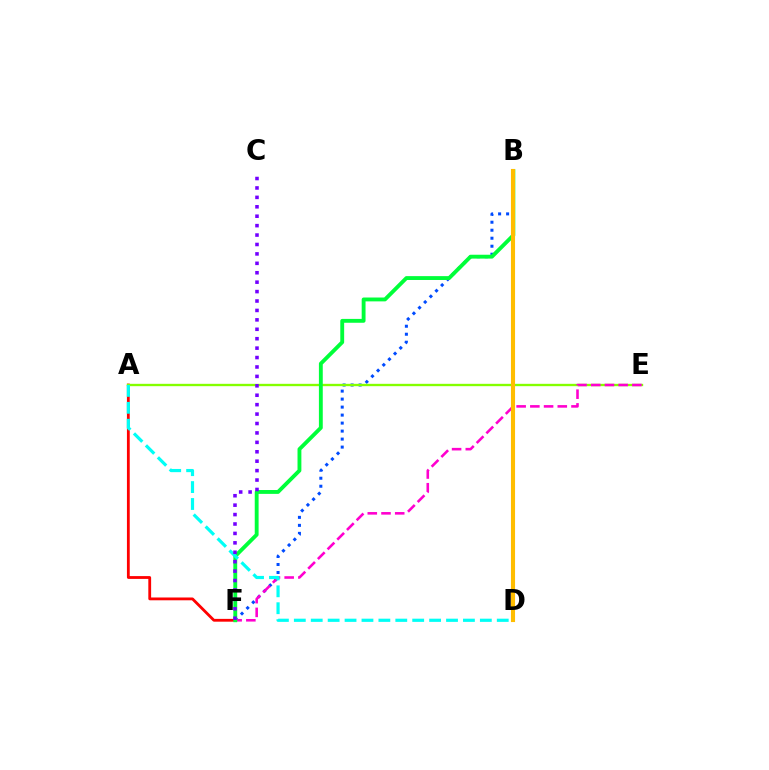{('B', 'F'): [{'color': '#004bff', 'line_style': 'dotted', 'thickness': 2.17}, {'color': '#00ff39', 'line_style': 'solid', 'thickness': 2.78}], ('A', 'F'): [{'color': '#ff0000', 'line_style': 'solid', 'thickness': 2.02}], ('A', 'E'): [{'color': '#84ff00', 'line_style': 'solid', 'thickness': 1.7}], ('E', 'F'): [{'color': '#ff00cf', 'line_style': 'dashed', 'thickness': 1.86}], ('A', 'D'): [{'color': '#00fff6', 'line_style': 'dashed', 'thickness': 2.3}], ('C', 'F'): [{'color': '#7200ff', 'line_style': 'dotted', 'thickness': 2.56}], ('B', 'D'): [{'color': '#ffbd00', 'line_style': 'solid', 'thickness': 2.96}]}